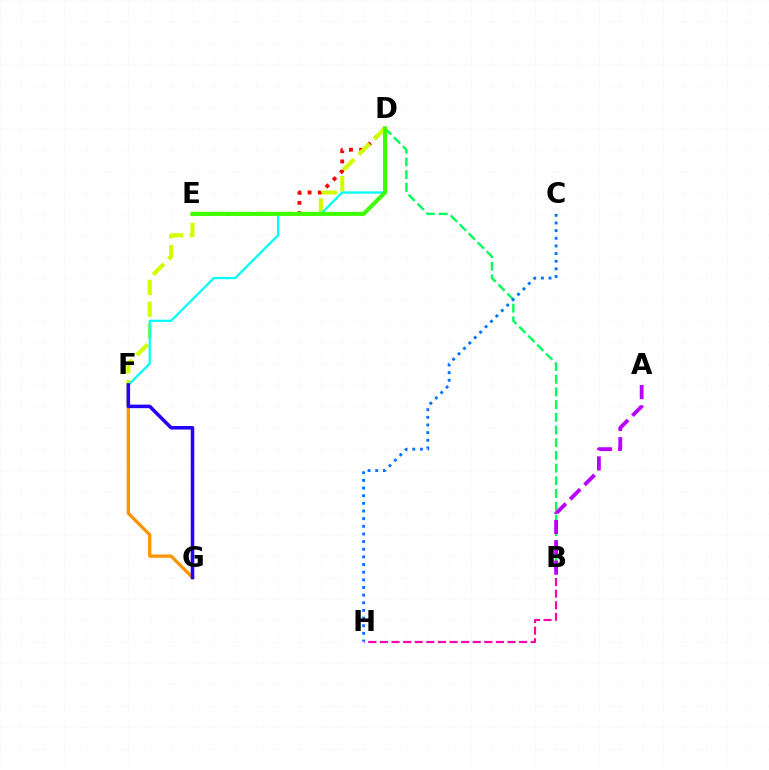{('B', 'H'): [{'color': '#ff00ac', 'line_style': 'dashed', 'thickness': 1.58}], ('D', 'E'): [{'color': '#ff0000', 'line_style': 'dotted', 'thickness': 2.78}, {'color': '#3dff00', 'line_style': 'solid', 'thickness': 2.92}], ('F', 'G'): [{'color': '#ff9400', 'line_style': 'solid', 'thickness': 2.38}, {'color': '#2500ff', 'line_style': 'solid', 'thickness': 2.54}], ('B', 'D'): [{'color': '#00ff5c', 'line_style': 'dashed', 'thickness': 1.72}], ('D', 'F'): [{'color': '#d1ff00', 'line_style': 'dashed', 'thickness': 2.96}, {'color': '#00fff6', 'line_style': 'solid', 'thickness': 1.64}], ('A', 'B'): [{'color': '#b900ff', 'line_style': 'dashed', 'thickness': 2.76}], ('C', 'H'): [{'color': '#0074ff', 'line_style': 'dotted', 'thickness': 2.08}]}